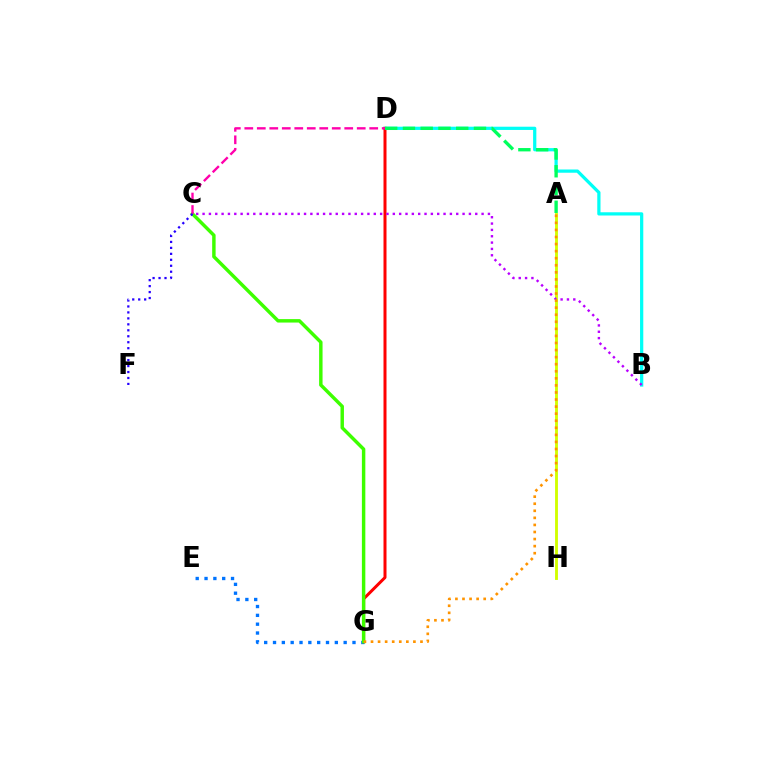{('B', 'D'): [{'color': '#00fff6', 'line_style': 'solid', 'thickness': 2.33}], ('E', 'G'): [{'color': '#0074ff', 'line_style': 'dotted', 'thickness': 2.4}], ('D', 'G'): [{'color': '#ff0000', 'line_style': 'solid', 'thickness': 2.16}], ('A', 'H'): [{'color': '#d1ff00', 'line_style': 'solid', 'thickness': 2.06}], ('C', 'G'): [{'color': '#3dff00', 'line_style': 'solid', 'thickness': 2.48}], ('A', 'D'): [{'color': '#00ff5c', 'line_style': 'dashed', 'thickness': 2.41}], ('B', 'C'): [{'color': '#b900ff', 'line_style': 'dotted', 'thickness': 1.72}], ('A', 'G'): [{'color': '#ff9400', 'line_style': 'dotted', 'thickness': 1.92}], ('C', 'D'): [{'color': '#ff00ac', 'line_style': 'dashed', 'thickness': 1.7}], ('C', 'F'): [{'color': '#2500ff', 'line_style': 'dotted', 'thickness': 1.62}]}